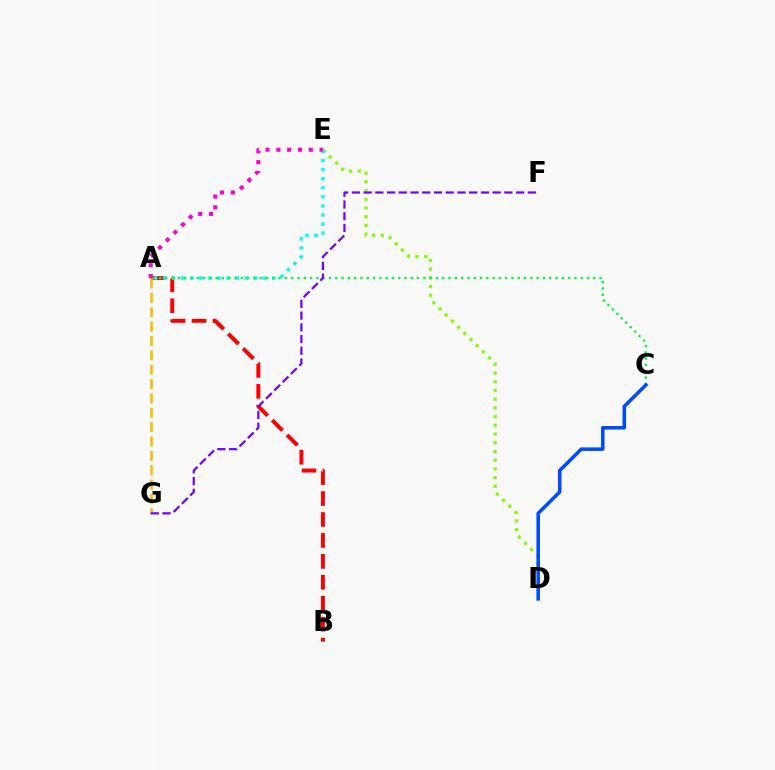{('D', 'E'): [{'color': '#84ff00', 'line_style': 'dotted', 'thickness': 2.37}], ('A', 'B'): [{'color': '#ff0000', 'line_style': 'dashed', 'thickness': 2.85}], ('A', 'E'): [{'color': '#00fff6', 'line_style': 'dotted', 'thickness': 2.47}, {'color': '#ff00cf', 'line_style': 'dotted', 'thickness': 2.94}], ('A', 'C'): [{'color': '#00ff39', 'line_style': 'dotted', 'thickness': 1.71}], ('A', 'G'): [{'color': '#ffbd00', 'line_style': 'dashed', 'thickness': 1.95}], ('C', 'D'): [{'color': '#004bff', 'line_style': 'solid', 'thickness': 2.55}], ('F', 'G'): [{'color': '#7200ff', 'line_style': 'dashed', 'thickness': 1.59}]}